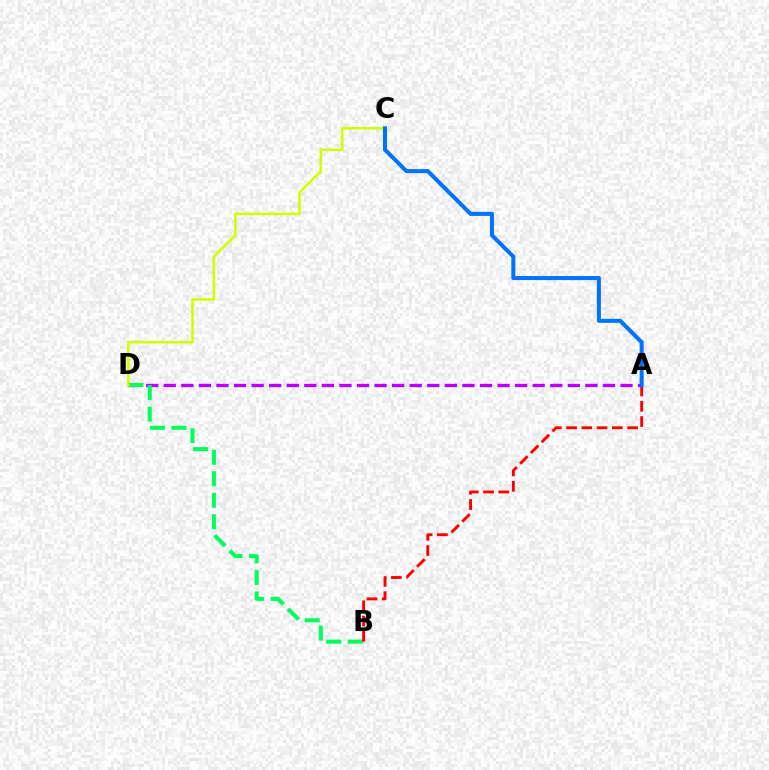{('A', 'D'): [{'color': '#b900ff', 'line_style': 'dashed', 'thickness': 2.39}], ('B', 'D'): [{'color': '#00ff5c', 'line_style': 'dashed', 'thickness': 2.92}], ('A', 'B'): [{'color': '#ff0000', 'line_style': 'dashed', 'thickness': 2.07}], ('C', 'D'): [{'color': '#d1ff00', 'line_style': 'solid', 'thickness': 1.86}], ('A', 'C'): [{'color': '#0074ff', 'line_style': 'solid', 'thickness': 2.92}]}